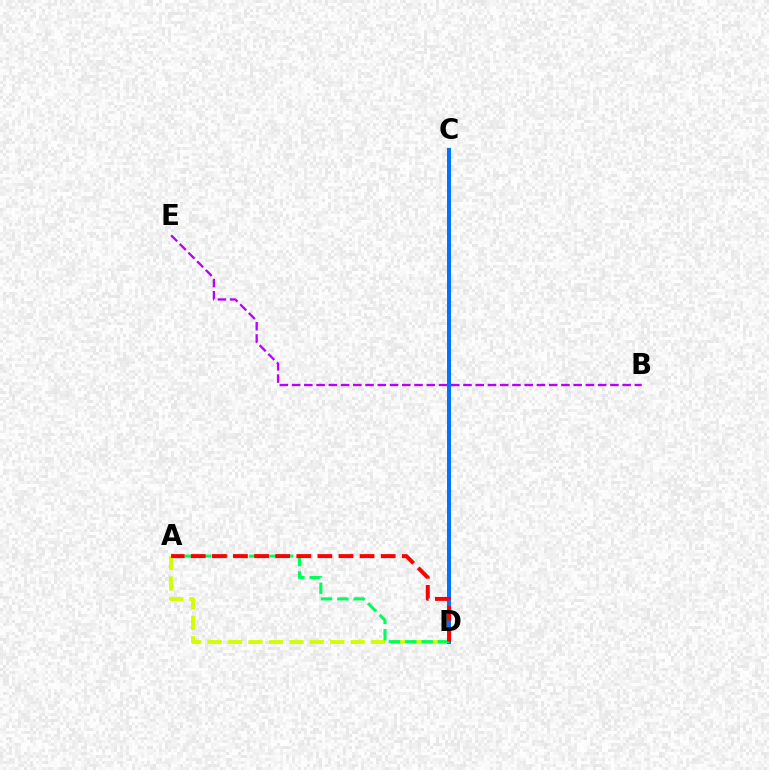{('B', 'E'): [{'color': '#b900ff', 'line_style': 'dashed', 'thickness': 1.66}], ('C', 'D'): [{'color': '#0074ff', 'line_style': 'solid', 'thickness': 2.88}], ('A', 'D'): [{'color': '#d1ff00', 'line_style': 'dashed', 'thickness': 2.77}, {'color': '#00ff5c', 'line_style': 'dashed', 'thickness': 2.22}, {'color': '#ff0000', 'line_style': 'dashed', 'thickness': 2.87}]}